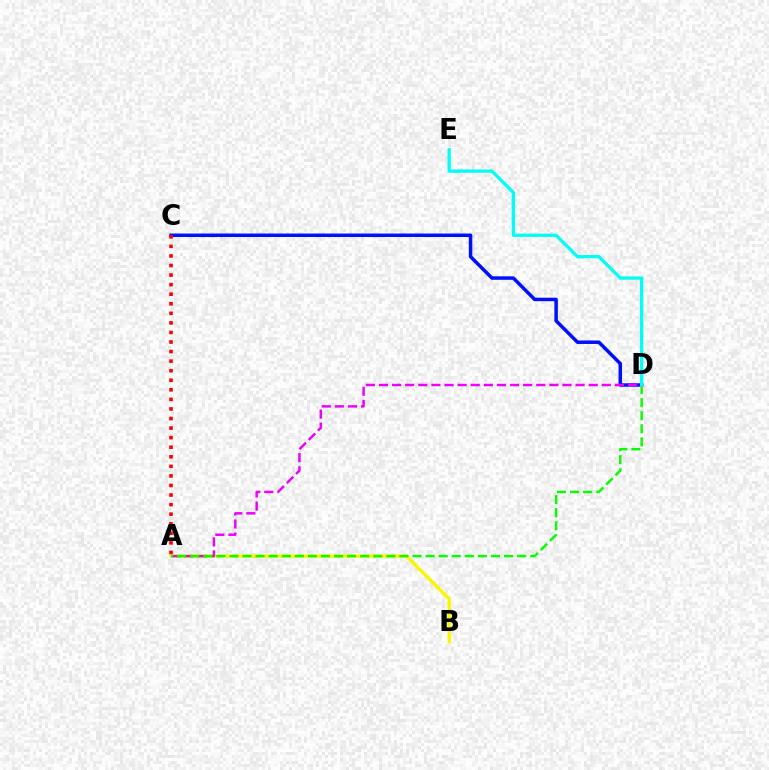{('A', 'B'): [{'color': '#fcf500', 'line_style': 'solid', 'thickness': 2.42}], ('C', 'D'): [{'color': '#0010ff', 'line_style': 'solid', 'thickness': 2.52}], ('A', 'D'): [{'color': '#ee00ff', 'line_style': 'dashed', 'thickness': 1.78}, {'color': '#08ff00', 'line_style': 'dashed', 'thickness': 1.78}], ('A', 'C'): [{'color': '#ff0000', 'line_style': 'dotted', 'thickness': 2.6}], ('D', 'E'): [{'color': '#00fff6', 'line_style': 'solid', 'thickness': 2.37}]}